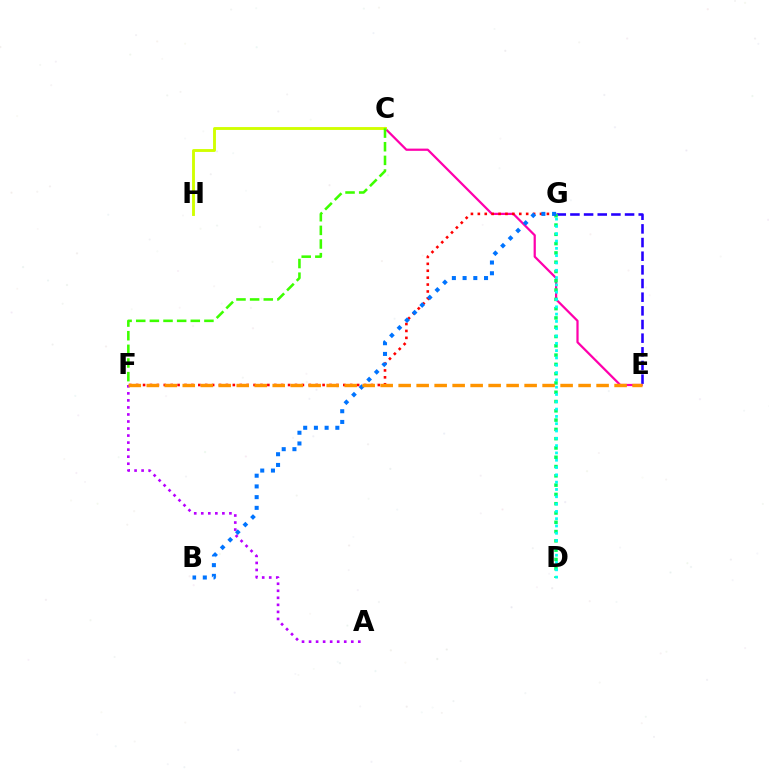{('C', 'E'): [{'color': '#ff00ac', 'line_style': 'solid', 'thickness': 1.61}], ('A', 'F'): [{'color': '#b900ff', 'line_style': 'dotted', 'thickness': 1.91}], ('E', 'G'): [{'color': '#2500ff', 'line_style': 'dashed', 'thickness': 1.86}], ('C', 'H'): [{'color': '#d1ff00', 'line_style': 'solid', 'thickness': 2.07}], ('D', 'G'): [{'color': '#00ff5c', 'line_style': 'dotted', 'thickness': 2.52}, {'color': '#00fff6', 'line_style': 'dotted', 'thickness': 1.98}], ('F', 'G'): [{'color': '#ff0000', 'line_style': 'dotted', 'thickness': 1.88}], ('B', 'G'): [{'color': '#0074ff', 'line_style': 'dotted', 'thickness': 2.91}], ('E', 'F'): [{'color': '#ff9400', 'line_style': 'dashed', 'thickness': 2.44}], ('C', 'F'): [{'color': '#3dff00', 'line_style': 'dashed', 'thickness': 1.85}]}